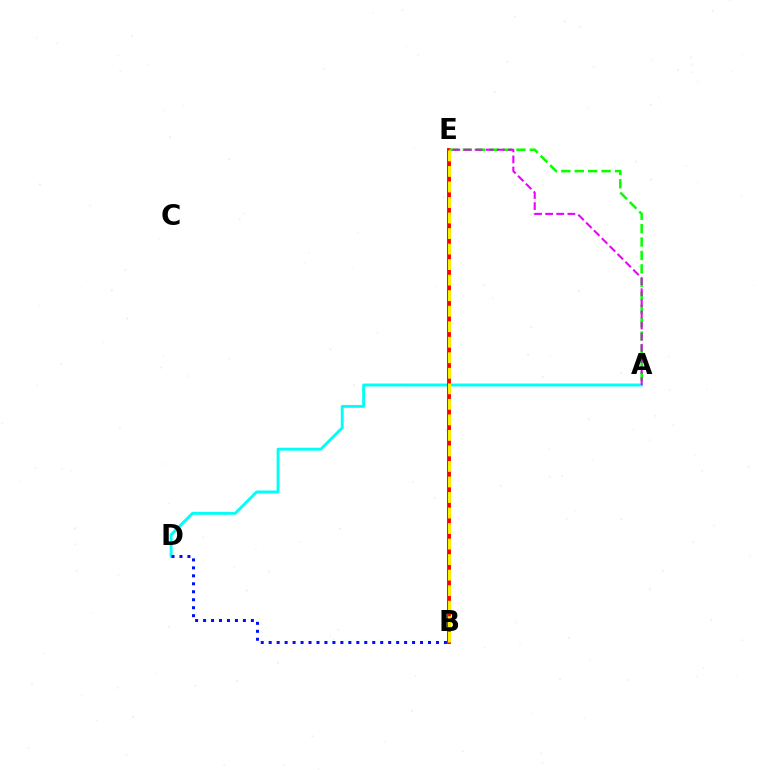{('A', 'D'): [{'color': '#00fff6', 'line_style': 'solid', 'thickness': 2.1}], ('B', 'E'): [{'color': '#ff0000', 'line_style': 'solid', 'thickness': 2.8}, {'color': '#fcf500', 'line_style': 'dashed', 'thickness': 2.11}], ('A', 'E'): [{'color': '#08ff00', 'line_style': 'dashed', 'thickness': 1.82}, {'color': '#ee00ff', 'line_style': 'dashed', 'thickness': 1.51}], ('B', 'D'): [{'color': '#0010ff', 'line_style': 'dotted', 'thickness': 2.16}]}